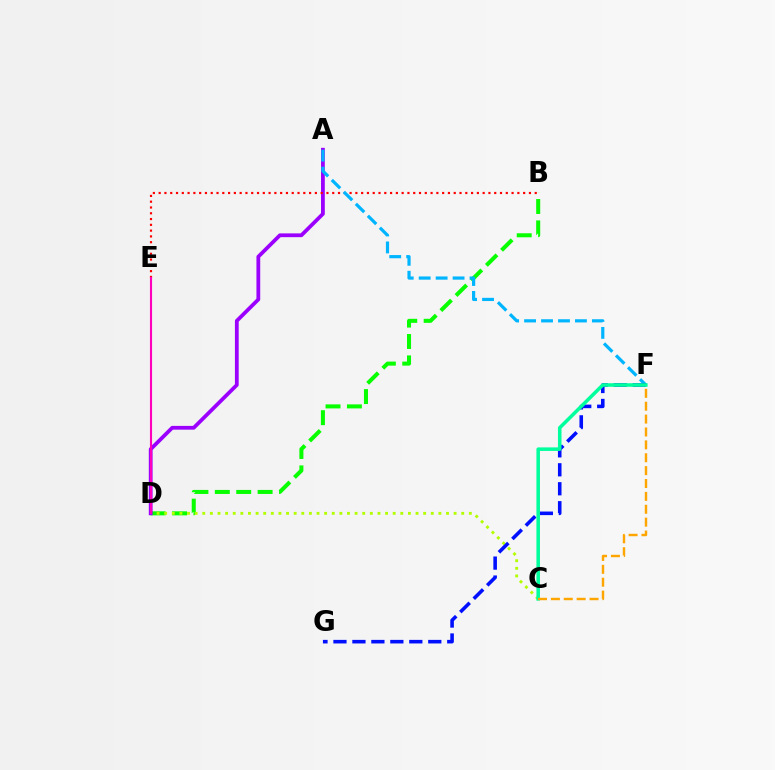{('B', 'D'): [{'color': '#08ff00', 'line_style': 'dashed', 'thickness': 2.91}], ('C', 'D'): [{'color': '#b3ff00', 'line_style': 'dotted', 'thickness': 2.07}], ('A', 'D'): [{'color': '#9b00ff', 'line_style': 'solid', 'thickness': 2.72}], ('B', 'E'): [{'color': '#ff0000', 'line_style': 'dotted', 'thickness': 1.57}], ('A', 'F'): [{'color': '#00b5ff', 'line_style': 'dashed', 'thickness': 2.3}], ('F', 'G'): [{'color': '#0010ff', 'line_style': 'dashed', 'thickness': 2.58}], ('C', 'F'): [{'color': '#00ff9d', 'line_style': 'solid', 'thickness': 2.55}, {'color': '#ffa500', 'line_style': 'dashed', 'thickness': 1.75}], ('D', 'E'): [{'color': '#ff00bd', 'line_style': 'solid', 'thickness': 1.53}]}